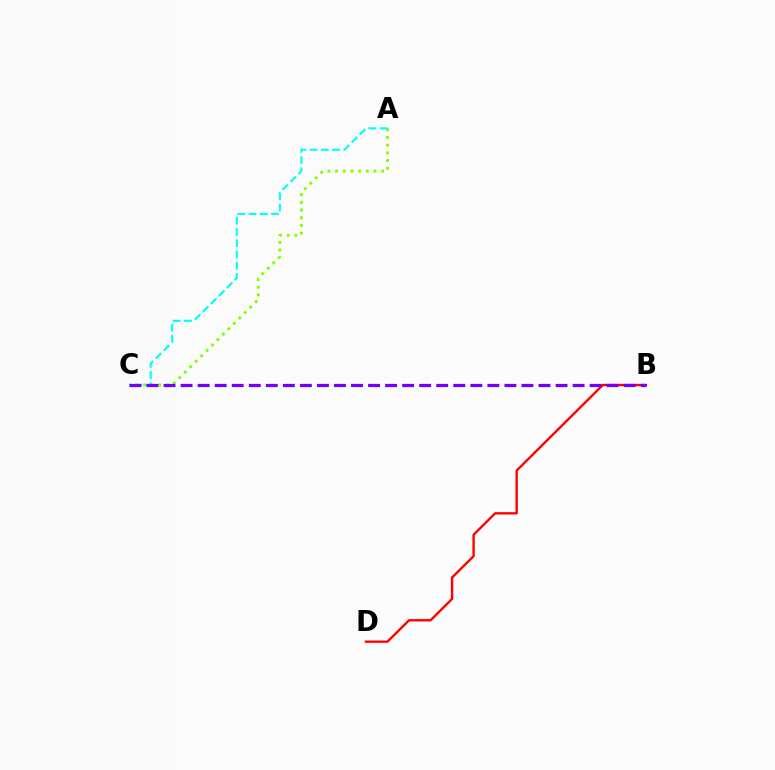{('A', 'C'): [{'color': '#84ff00', 'line_style': 'dotted', 'thickness': 2.09}, {'color': '#00fff6', 'line_style': 'dashed', 'thickness': 1.53}], ('B', 'D'): [{'color': '#ff0000', 'line_style': 'solid', 'thickness': 1.69}], ('B', 'C'): [{'color': '#7200ff', 'line_style': 'dashed', 'thickness': 2.32}]}